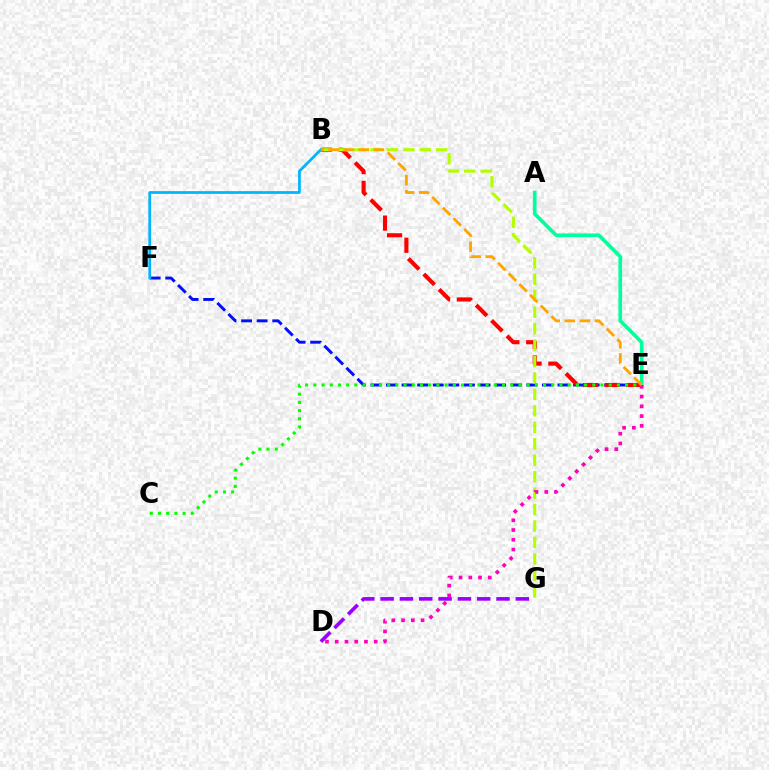{('E', 'F'): [{'color': '#0010ff', 'line_style': 'dashed', 'thickness': 2.12}], ('B', 'E'): [{'color': '#ff0000', 'line_style': 'dashed', 'thickness': 2.96}, {'color': '#ffa500', 'line_style': 'dashed', 'thickness': 2.05}], ('B', 'G'): [{'color': '#b3ff00', 'line_style': 'dashed', 'thickness': 2.24}], ('D', 'G'): [{'color': '#9b00ff', 'line_style': 'dashed', 'thickness': 2.62}], ('B', 'F'): [{'color': '#00b5ff', 'line_style': 'solid', 'thickness': 1.97}], ('C', 'E'): [{'color': '#08ff00', 'line_style': 'dotted', 'thickness': 2.23}], ('A', 'E'): [{'color': '#00ff9d', 'line_style': 'solid', 'thickness': 2.63}], ('D', 'E'): [{'color': '#ff00bd', 'line_style': 'dotted', 'thickness': 2.65}]}